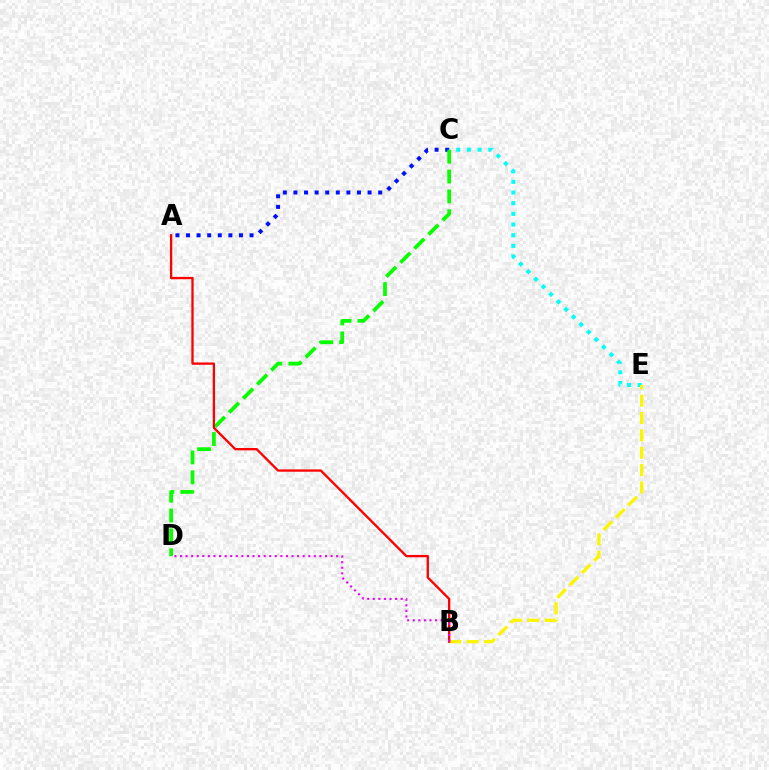{('A', 'C'): [{'color': '#0010ff', 'line_style': 'dotted', 'thickness': 2.88}], ('C', 'E'): [{'color': '#00fff6', 'line_style': 'dotted', 'thickness': 2.9}], ('C', 'D'): [{'color': '#08ff00', 'line_style': 'dashed', 'thickness': 2.7}], ('B', 'E'): [{'color': '#fcf500', 'line_style': 'dashed', 'thickness': 2.36}], ('A', 'B'): [{'color': '#ff0000', 'line_style': 'solid', 'thickness': 1.67}], ('B', 'D'): [{'color': '#ee00ff', 'line_style': 'dotted', 'thickness': 1.51}]}